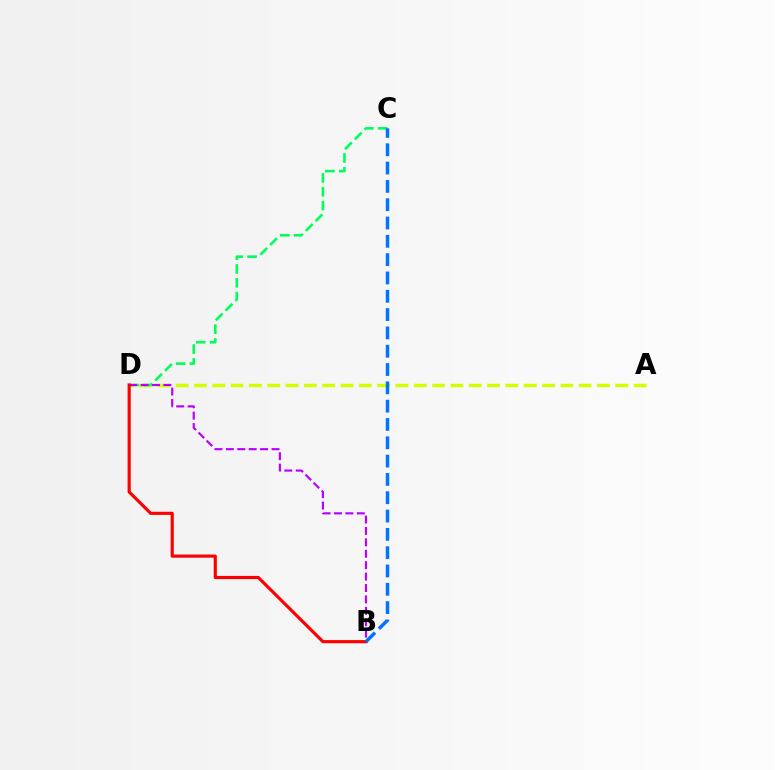{('A', 'D'): [{'color': '#d1ff00', 'line_style': 'dashed', 'thickness': 2.49}], ('C', 'D'): [{'color': '#00ff5c', 'line_style': 'dashed', 'thickness': 1.88}], ('B', 'D'): [{'color': '#b900ff', 'line_style': 'dashed', 'thickness': 1.55}, {'color': '#ff0000', 'line_style': 'solid', 'thickness': 2.28}], ('B', 'C'): [{'color': '#0074ff', 'line_style': 'dashed', 'thickness': 2.49}]}